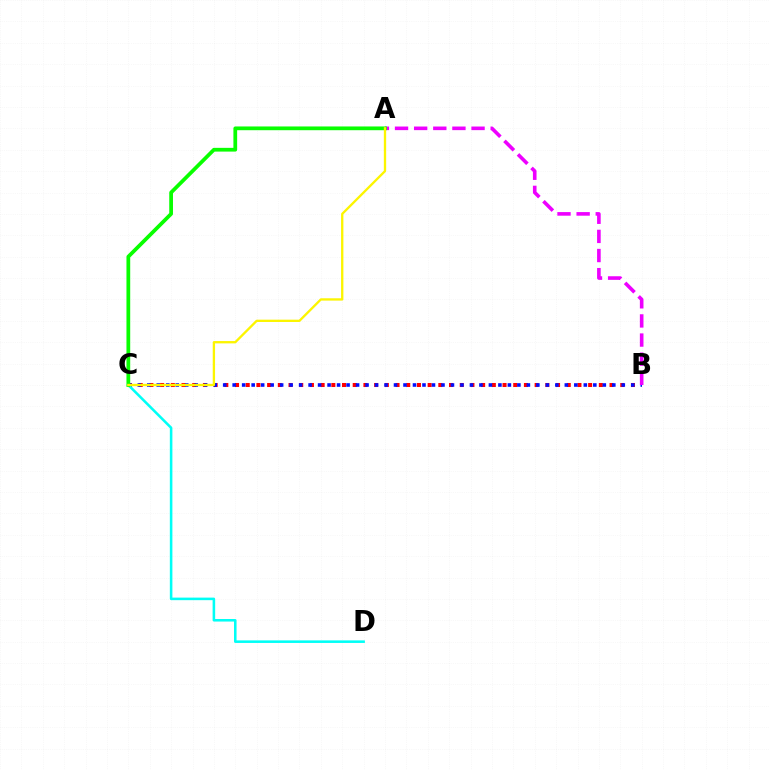{('B', 'C'): [{'color': '#ff0000', 'line_style': 'dotted', 'thickness': 2.91}, {'color': '#0010ff', 'line_style': 'dotted', 'thickness': 2.58}], ('C', 'D'): [{'color': '#00fff6', 'line_style': 'solid', 'thickness': 1.84}], ('A', 'B'): [{'color': '#ee00ff', 'line_style': 'dashed', 'thickness': 2.6}], ('A', 'C'): [{'color': '#08ff00', 'line_style': 'solid', 'thickness': 2.7}, {'color': '#fcf500', 'line_style': 'solid', 'thickness': 1.67}]}